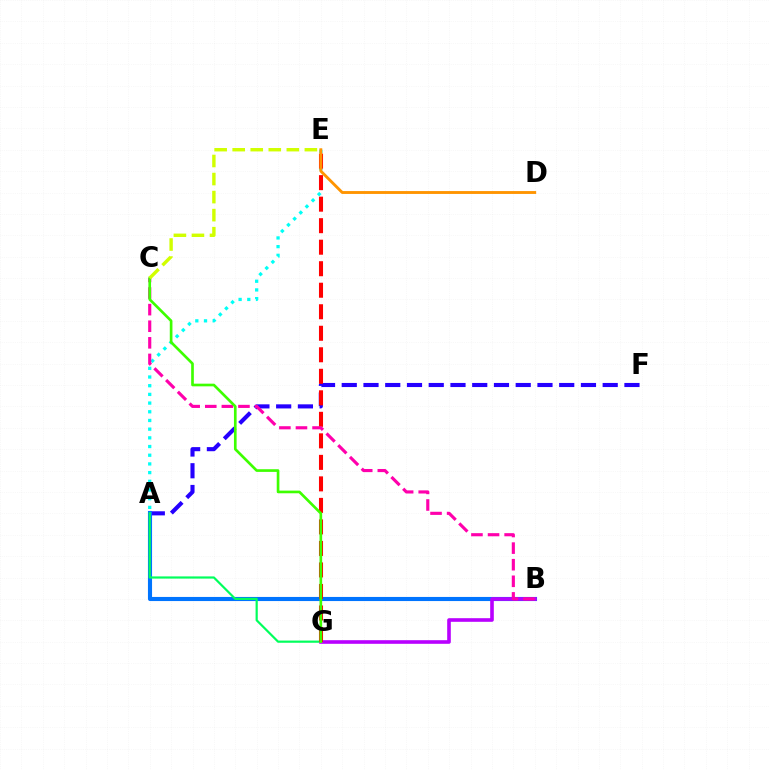{('A', 'F'): [{'color': '#2500ff', 'line_style': 'dashed', 'thickness': 2.95}], ('A', 'B'): [{'color': '#0074ff', 'line_style': 'solid', 'thickness': 2.96}], ('A', 'G'): [{'color': '#00ff5c', 'line_style': 'solid', 'thickness': 1.58}], ('B', 'G'): [{'color': '#b900ff', 'line_style': 'solid', 'thickness': 2.61}], ('A', 'E'): [{'color': '#00fff6', 'line_style': 'dotted', 'thickness': 2.36}], ('E', 'G'): [{'color': '#ff0000', 'line_style': 'dashed', 'thickness': 2.92}], ('B', 'C'): [{'color': '#ff00ac', 'line_style': 'dashed', 'thickness': 2.25}], ('D', 'E'): [{'color': '#ff9400', 'line_style': 'solid', 'thickness': 2.07}], ('C', 'G'): [{'color': '#3dff00', 'line_style': 'solid', 'thickness': 1.92}], ('C', 'E'): [{'color': '#d1ff00', 'line_style': 'dashed', 'thickness': 2.45}]}